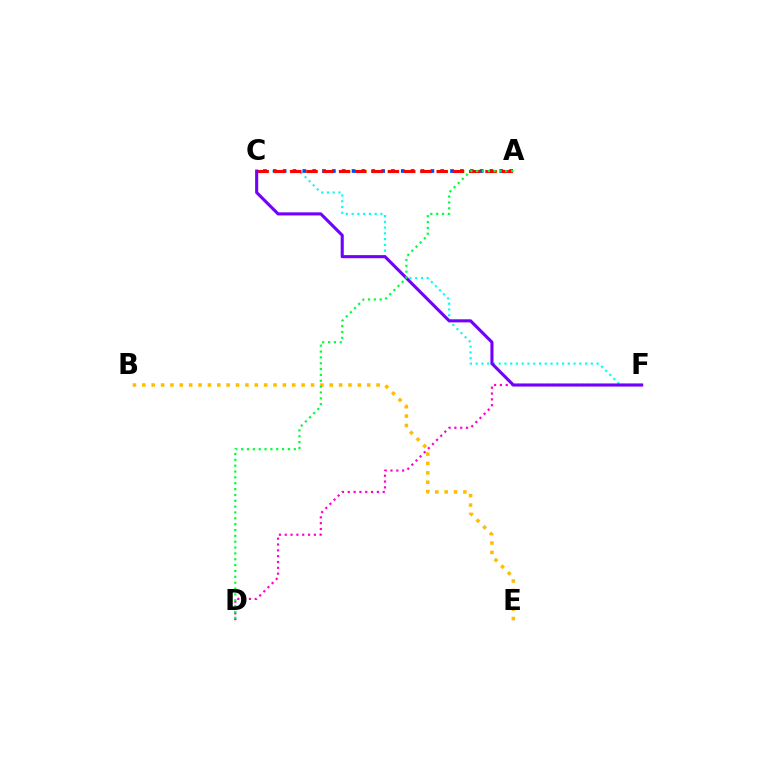{('A', 'C'): [{'color': '#84ff00', 'line_style': 'dotted', 'thickness': 2.22}, {'color': '#004bff', 'line_style': 'dotted', 'thickness': 2.68}, {'color': '#ff0000', 'line_style': 'dashed', 'thickness': 2.21}], ('C', 'F'): [{'color': '#00fff6', 'line_style': 'dotted', 'thickness': 1.56}, {'color': '#7200ff', 'line_style': 'solid', 'thickness': 2.22}], ('D', 'F'): [{'color': '#ff00cf', 'line_style': 'dotted', 'thickness': 1.58}], ('B', 'E'): [{'color': '#ffbd00', 'line_style': 'dotted', 'thickness': 2.55}], ('A', 'D'): [{'color': '#00ff39', 'line_style': 'dotted', 'thickness': 1.59}]}